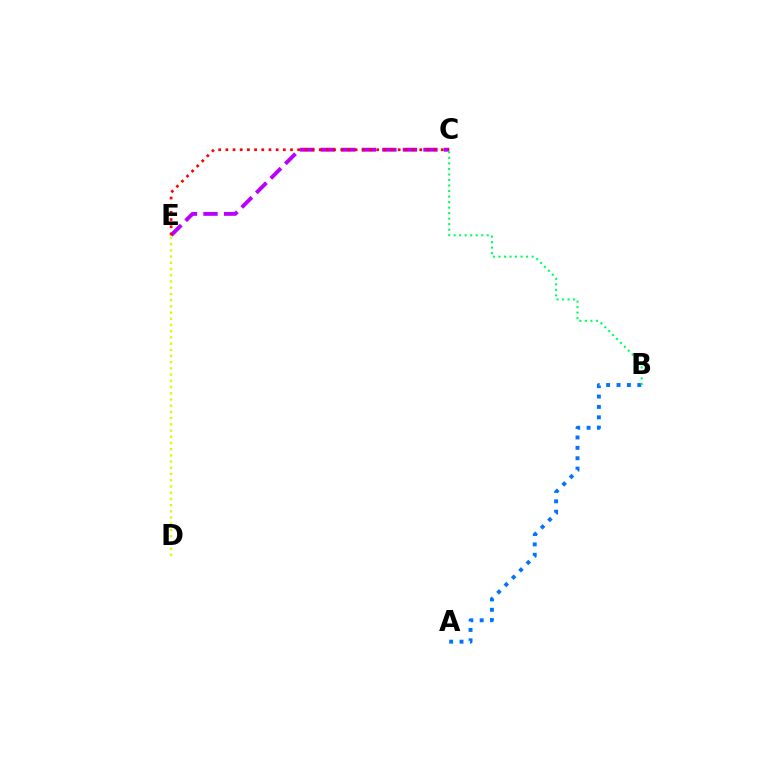{('C', 'E'): [{'color': '#b900ff', 'line_style': 'dashed', 'thickness': 2.79}, {'color': '#ff0000', 'line_style': 'dotted', 'thickness': 1.95}], ('A', 'B'): [{'color': '#0074ff', 'line_style': 'dotted', 'thickness': 2.82}], ('B', 'C'): [{'color': '#00ff5c', 'line_style': 'dotted', 'thickness': 1.5}], ('D', 'E'): [{'color': '#d1ff00', 'line_style': 'dotted', 'thickness': 1.69}]}